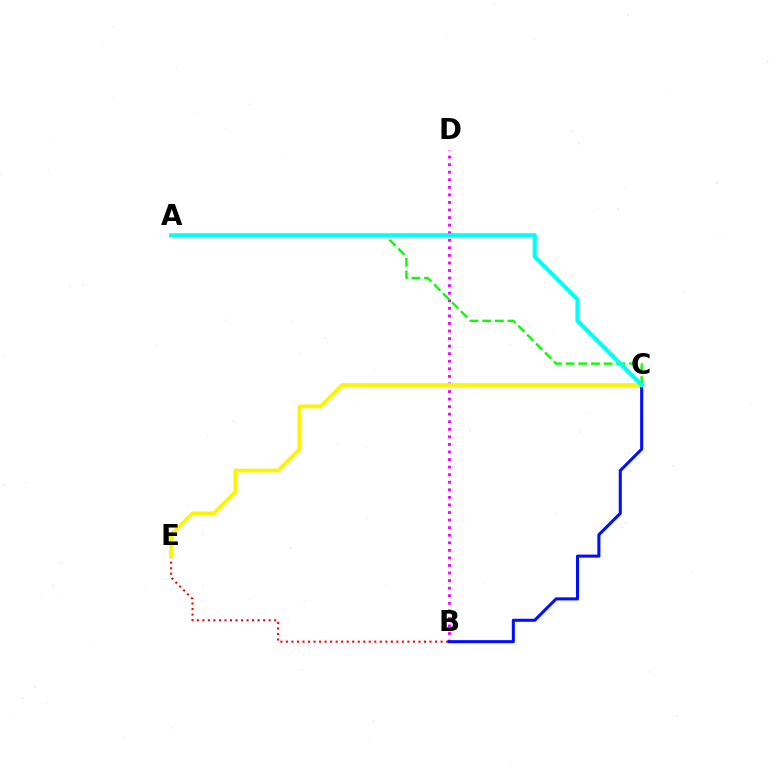{('B', 'D'): [{'color': '#ee00ff', 'line_style': 'dotted', 'thickness': 2.05}], ('B', 'E'): [{'color': '#ff0000', 'line_style': 'dotted', 'thickness': 1.5}], ('A', 'C'): [{'color': '#08ff00', 'line_style': 'dashed', 'thickness': 1.72}, {'color': '#00fff6', 'line_style': 'solid', 'thickness': 2.99}], ('B', 'C'): [{'color': '#0010ff', 'line_style': 'solid', 'thickness': 2.19}], ('C', 'E'): [{'color': '#fcf500', 'line_style': 'solid', 'thickness': 2.73}]}